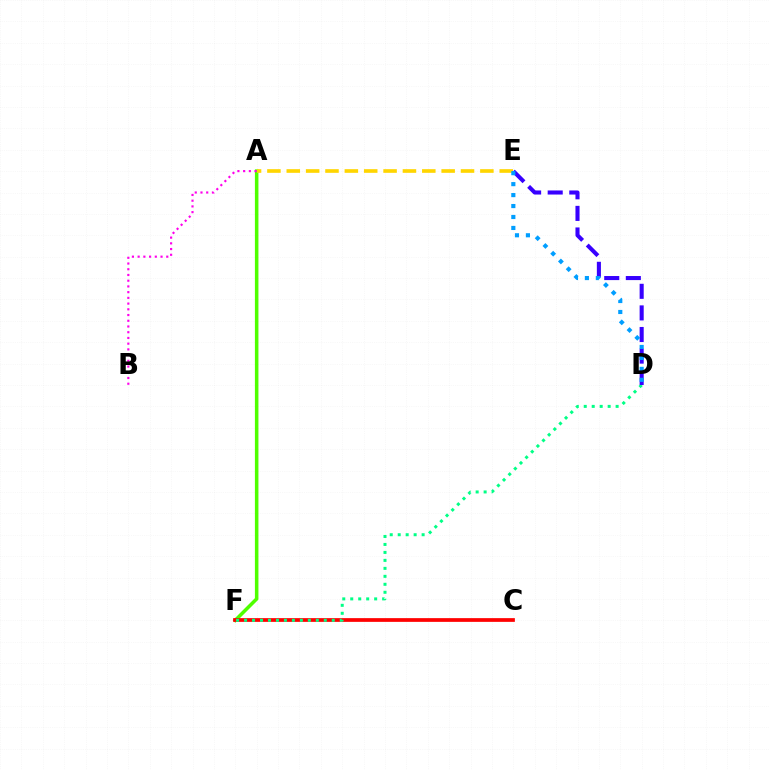{('A', 'F'): [{'color': '#4fff00', 'line_style': 'solid', 'thickness': 2.54}], ('A', 'B'): [{'color': '#ff00ed', 'line_style': 'dotted', 'thickness': 1.56}], ('C', 'F'): [{'color': '#ff0000', 'line_style': 'solid', 'thickness': 2.68}], ('A', 'E'): [{'color': '#ffd500', 'line_style': 'dashed', 'thickness': 2.63}], ('D', 'F'): [{'color': '#00ff86', 'line_style': 'dotted', 'thickness': 2.17}], ('D', 'E'): [{'color': '#3700ff', 'line_style': 'dashed', 'thickness': 2.93}, {'color': '#009eff', 'line_style': 'dotted', 'thickness': 2.98}]}